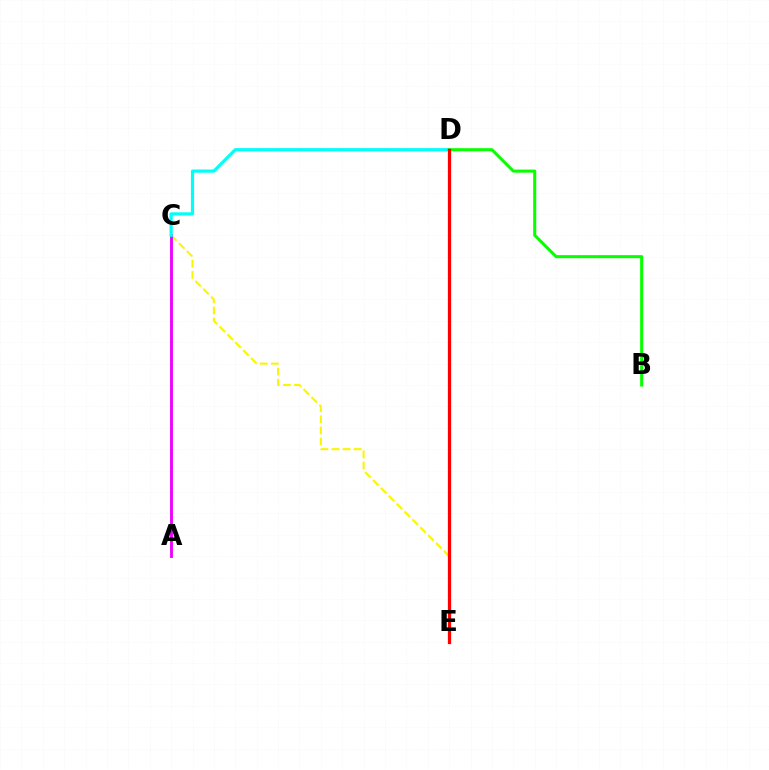{('C', 'E'): [{'color': '#fcf500', 'line_style': 'dashed', 'thickness': 1.51}], ('A', 'C'): [{'color': '#ee00ff', 'line_style': 'solid', 'thickness': 2.05}], ('C', 'D'): [{'color': '#00fff6', 'line_style': 'solid', 'thickness': 2.3}], ('B', 'D'): [{'color': '#08ff00', 'line_style': 'solid', 'thickness': 2.2}], ('D', 'E'): [{'color': '#0010ff', 'line_style': 'dotted', 'thickness': 1.82}, {'color': '#ff0000', 'line_style': 'solid', 'thickness': 2.34}]}